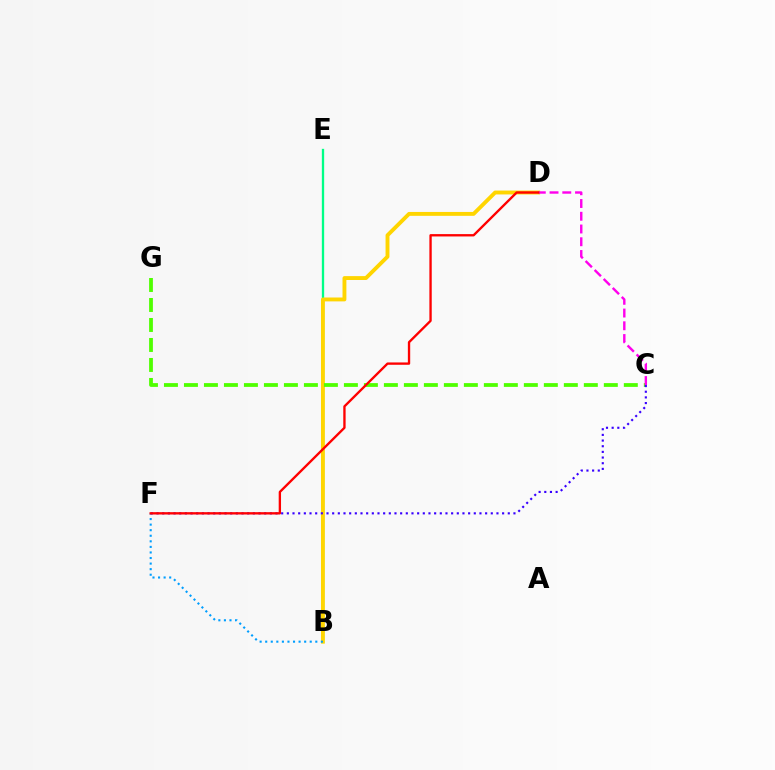{('B', 'E'): [{'color': '#00ff86', 'line_style': 'solid', 'thickness': 1.67}], ('B', 'D'): [{'color': '#ffd500', 'line_style': 'solid', 'thickness': 2.8}], ('C', 'G'): [{'color': '#4fff00', 'line_style': 'dashed', 'thickness': 2.72}], ('B', 'F'): [{'color': '#009eff', 'line_style': 'dotted', 'thickness': 1.51}], ('C', 'F'): [{'color': '#3700ff', 'line_style': 'dotted', 'thickness': 1.54}], ('C', 'D'): [{'color': '#ff00ed', 'line_style': 'dashed', 'thickness': 1.73}], ('D', 'F'): [{'color': '#ff0000', 'line_style': 'solid', 'thickness': 1.69}]}